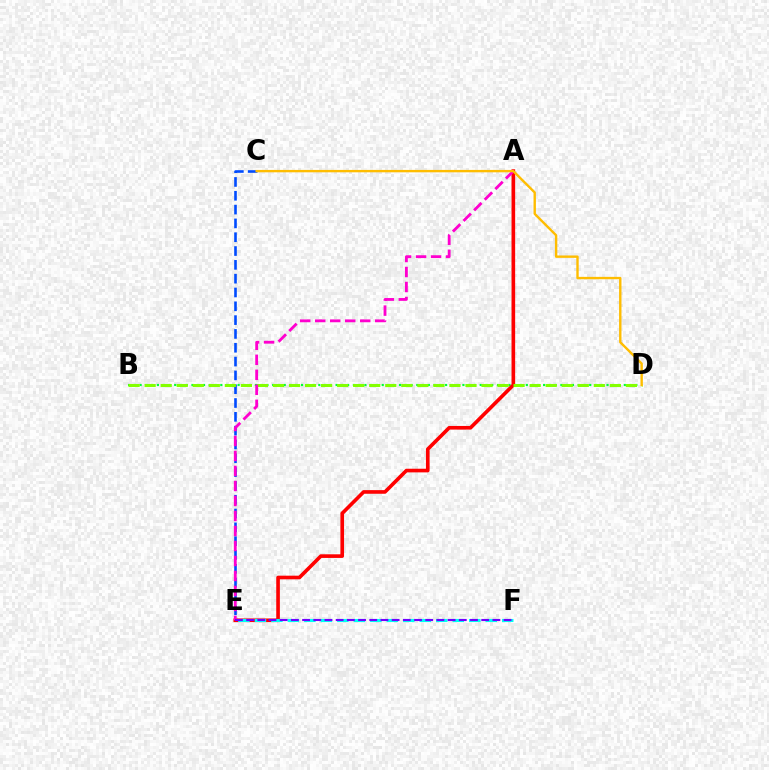{('C', 'E'): [{'color': '#004bff', 'line_style': 'dashed', 'thickness': 1.88}], ('B', 'D'): [{'color': '#00ff39', 'line_style': 'dotted', 'thickness': 1.57}, {'color': '#84ff00', 'line_style': 'dashed', 'thickness': 2.18}], ('A', 'E'): [{'color': '#ff0000', 'line_style': 'solid', 'thickness': 2.62}, {'color': '#ff00cf', 'line_style': 'dashed', 'thickness': 2.04}], ('E', 'F'): [{'color': '#00fff6', 'line_style': 'dashed', 'thickness': 2.24}, {'color': '#7200ff', 'line_style': 'dashed', 'thickness': 1.52}], ('C', 'D'): [{'color': '#ffbd00', 'line_style': 'solid', 'thickness': 1.72}]}